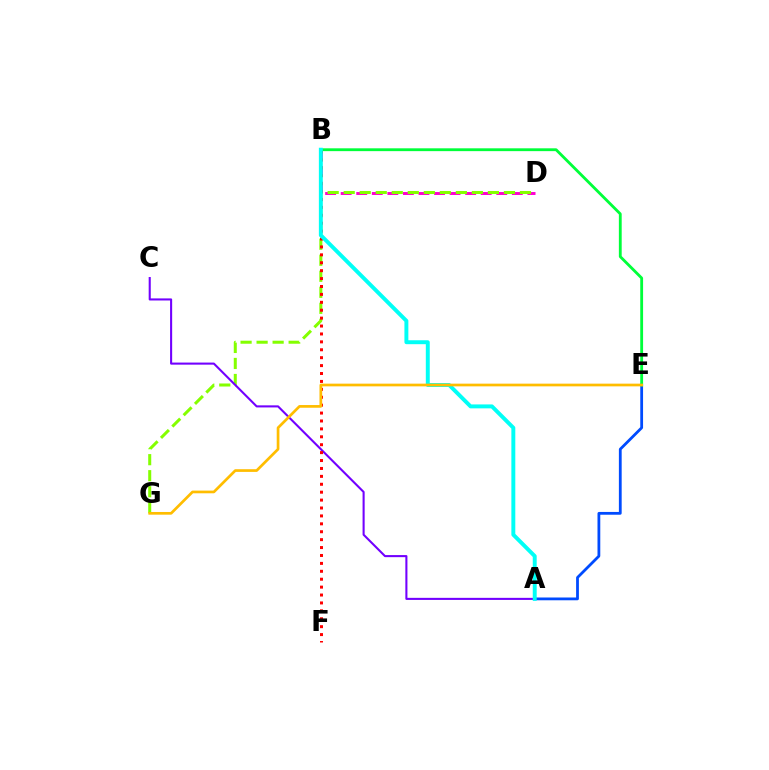{('B', 'D'): [{'color': '#ff00cf', 'line_style': 'dashed', 'thickness': 2.11}], ('D', 'G'): [{'color': '#84ff00', 'line_style': 'dashed', 'thickness': 2.18}], ('A', 'C'): [{'color': '#7200ff', 'line_style': 'solid', 'thickness': 1.5}], ('A', 'E'): [{'color': '#004bff', 'line_style': 'solid', 'thickness': 2.01}], ('B', 'F'): [{'color': '#ff0000', 'line_style': 'dotted', 'thickness': 2.15}], ('B', 'E'): [{'color': '#00ff39', 'line_style': 'solid', 'thickness': 2.04}], ('A', 'B'): [{'color': '#00fff6', 'line_style': 'solid', 'thickness': 2.83}], ('E', 'G'): [{'color': '#ffbd00', 'line_style': 'solid', 'thickness': 1.94}]}